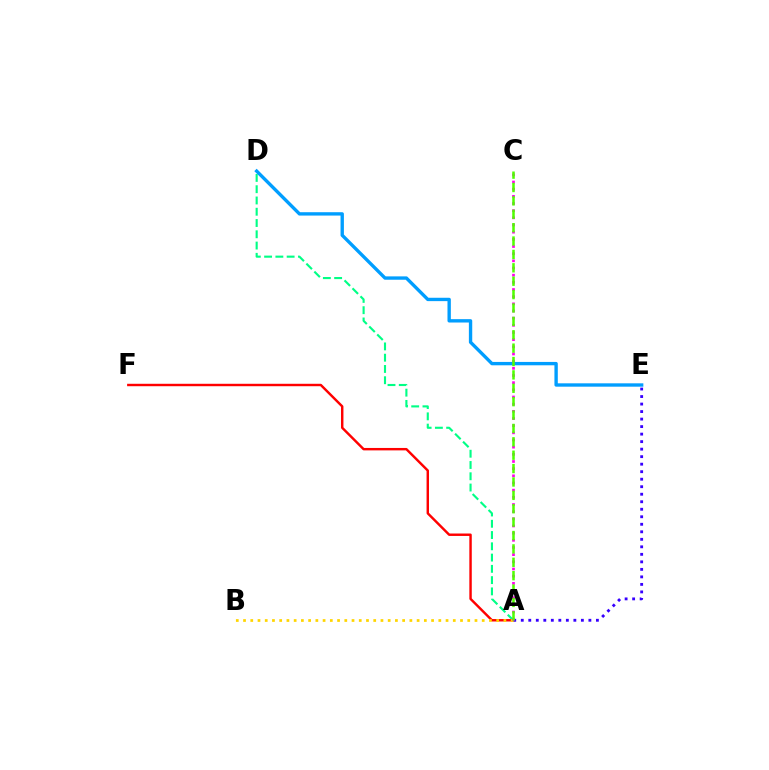{('A', 'D'): [{'color': '#00ff86', 'line_style': 'dashed', 'thickness': 1.53}], ('D', 'E'): [{'color': '#009eff', 'line_style': 'solid', 'thickness': 2.42}], ('A', 'F'): [{'color': '#ff0000', 'line_style': 'solid', 'thickness': 1.75}], ('A', 'E'): [{'color': '#3700ff', 'line_style': 'dotted', 'thickness': 2.04}], ('A', 'B'): [{'color': '#ffd500', 'line_style': 'dotted', 'thickness': 1.97}], ('A', 'C'): [{'color': '#ff00ed', 'line_style': 'dotted', 'thickness': 1.95}, {'color': '#4fff00', 'line_style': 'dashed', 'thickness': 1.82}]}